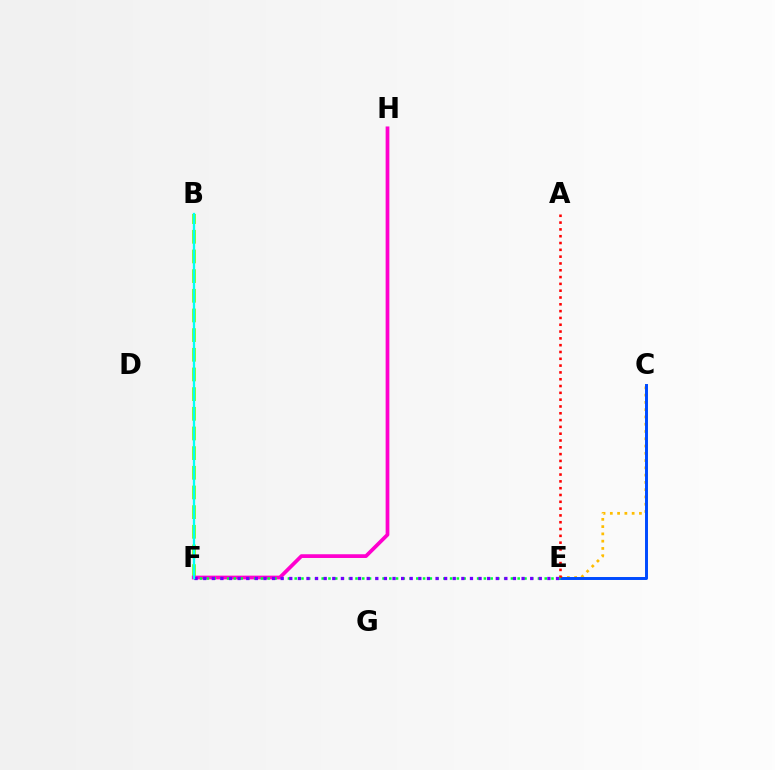{('C', 'E'): [{'color': '#ffbd00', 'line_style': 'dotted', 'thickness': 1.98}, {'color': '#004bff', 'line_style': 'solid', 'thickness': 2.13}], ('B', 'F'): [{'color': '#84ff00', 'line_style': 'dashed', 'thickness': 2.67}, {'color': '#00fff6', 'line_style': 'solid', 'thickness': 1.65}], ('F', 'H'): [{'color': '#ff00cf', 'line_style': 'solid', 'thickness': 2.69}], ('A', 'E'): [{'color': '#ff0000', 'line_style': 'dotted', 'thickness': 1.85}], ('E', 'F'): [{'color': '#00ff39', 'line_style': 'dotted', 'thickness': 1.84}, {'color': '#7200ff', 'line_style': 'dotted', 'thickness': 2.34}]}